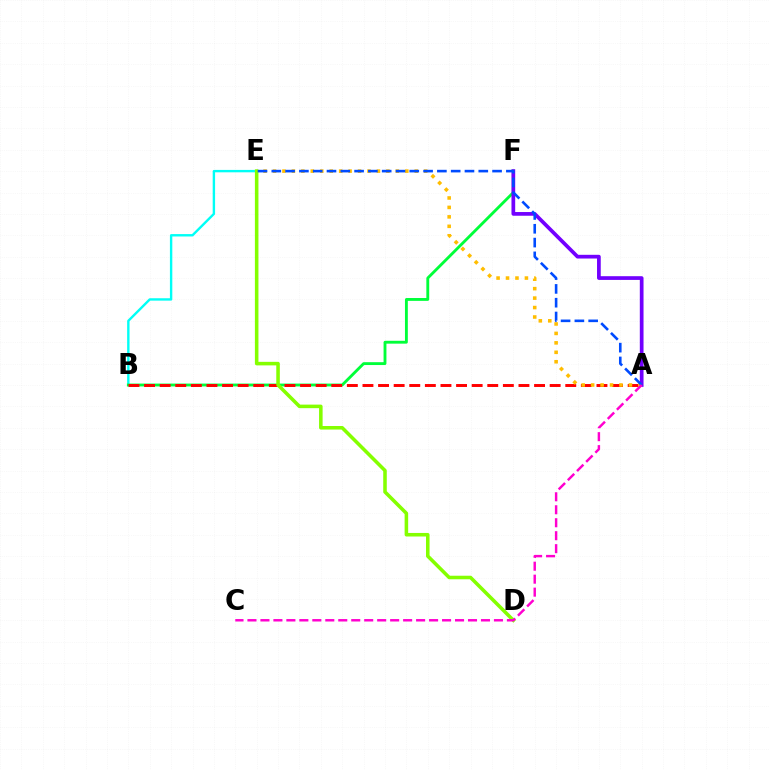{('B', 'E'): [{'color': '#00fff6', 'line_style': 'solid', 'thickness': 1.72}], ('B', 'F'): [{'color': '#00ff39', 'line_style': 'solid', 'thickness': 2.06}], ('A', 'F'): [{'color': '#7200ff', 'line_style': 'solid', 'thickness': 2.68}], ('A', 'B'): [{'color': '#ff0000', 'line_style': 'dashed', 'thickness': 2.12}], ('A', 'E'): [{'color': '#ffbd00', 'line_style': 'dotted', 'thickness': 2.57}, {'color': '#004bff', 'line_style': 'dashed', 'thickness': 1.87}], ('D', 'E'): [{'color': '#84ff00', 'line_style': 'solid', 'thickness': 2.55}], ('A', 'C'): [{'color': '#ff00cf', 'line_style': 'dashed', 'thickness': 1.76}]}